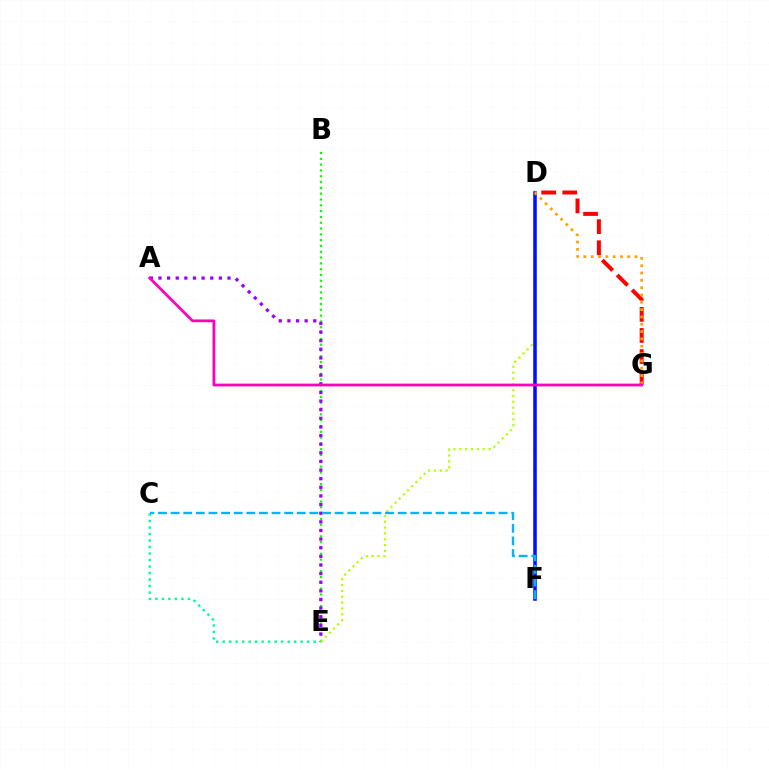{('B', 'E'): [{'color': '#08ff00', 'line_style': 'dotted', 'thickness': 1.58}], ('A', 'E'): [{'color': '#9b00ff', 'line_style': 'dotted', 'thickness': 2.34}], ('C', 'E'): [{'color': '#00ff9d', 'line_style': 'dotted', 'thickness': 1.77}], ('D', 'E'): [{'color': '#b3ff00', 'line_style': 'dotted', 'thickness': 1.59}], ('D', 'F'): [{'color': '#0010ff', 'line_style': 'solid', 'thickness': 2.55}], ('D', 'G'): [{'color': '#ff0000', 'line_style': 'dashed', 'thickness': 2.86}, {'color': '#ffa500', 'line_style': 'dotted', 'thickness': 1.99}], ('C', 'F'): [{'color': '#00b5ff', 'line_style': 'dashed', 'thickness': 1.71}], ('A', 'G'): [{'color': '#ff00bd', 'line_style': 'solid', 'thickness': 1.99}]}